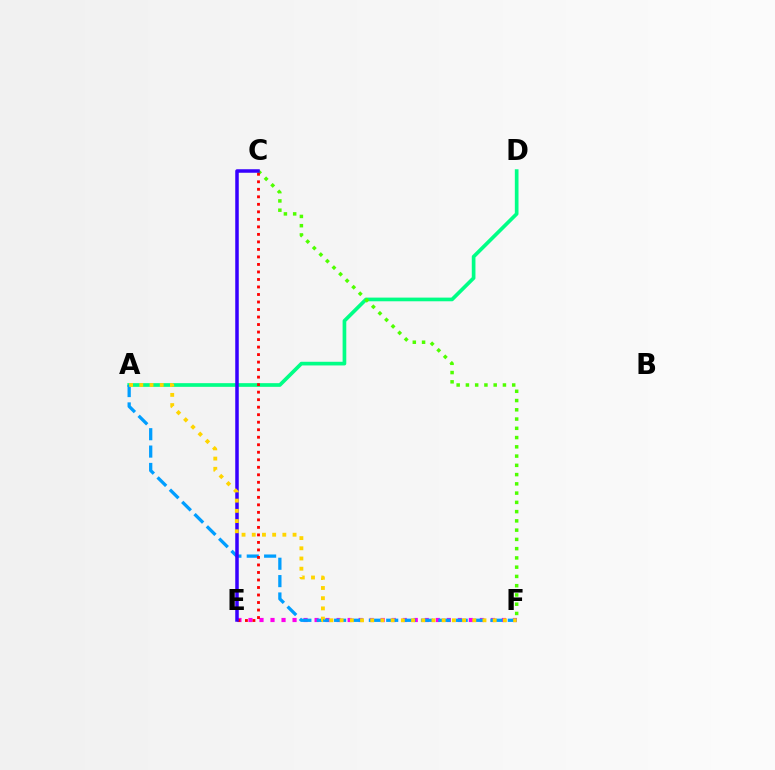{('A', 'D'): [{'color': '#00ff86', 'line_style': 'solid', 'thickness': 2.65}], ('E', 'F'): [{'color': '#ff00ed', 'line_style': 'dotted', 'thickness': 2.99}], ('A', 'F'): [{'color': '#009eff', 'line_style': 'dashed', 'thickness': 2.36}, {'color': '#ffd500', 'line_style': 'dotted', 'thickness': 2.77}], ('C', 'F'): [{'color': '#4fff00', 'line_style': 'dotted', 'thickness': 2.51}], ('C', 'E'): [{'color': '#ff0000', 'line_style': 'dotted', 'thickness': 2.04}, {'color': '#3700ff', 'line_style': 'solid', 'thickness': 2.52}]}